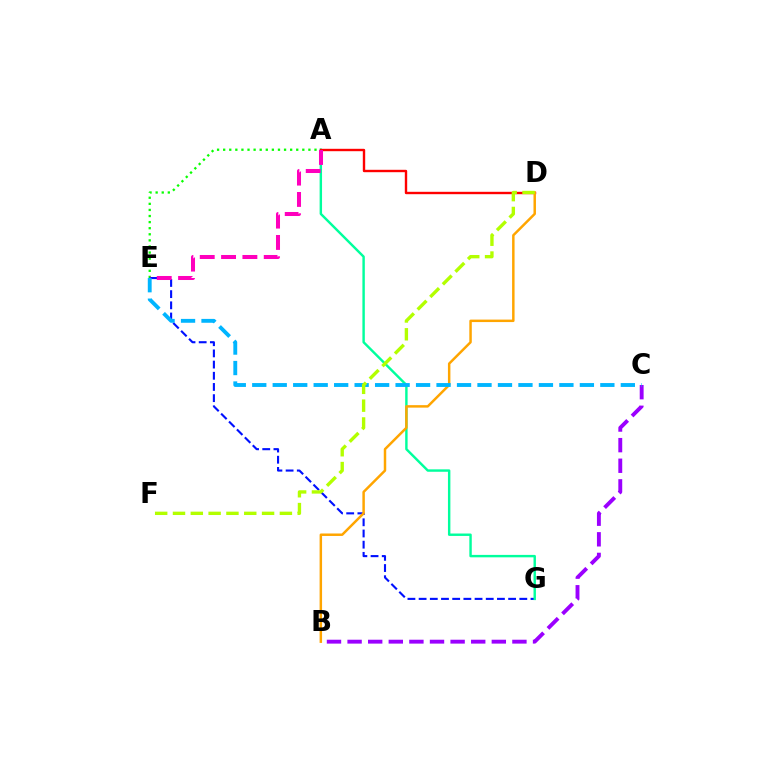{('A', 'E'): [{'color': '#08ff00', 'line_style': 'dotted', 'thickness': 1.65}, {'color': '#ff00bd', 'line_style': 'dashed', 'thickness': 2.9}], ('E', 'G'): [{'color': '#0010ff', 'line_style': 'dashed', 'thickness': 1.52}], ('A', 'G'): [{'color': '#00ff9d', 'line_style': 'solid', 'thickness': 1.74}], ('A', 'D'): [{'color': '#ff0000', 'line_style': 'solid', 'thickness': 1.72}], ('B', 'D'): [{'color': '#ffa500', 'line_style': 'solid', 'thickness': 1.78}], ('B', 'C'): [{'color': '#9b00ff', 'line_style': 'dashed', 'thickness': 2.8}], ('C', 'E'): [{'color': '#00b5ff', 'line_style': 'dashed', 'thickness': 2.78}], ('D', 'F'): [{'color': '#b3ff00', 'line_style': 'dashed', 'thickness': 2.42}]}